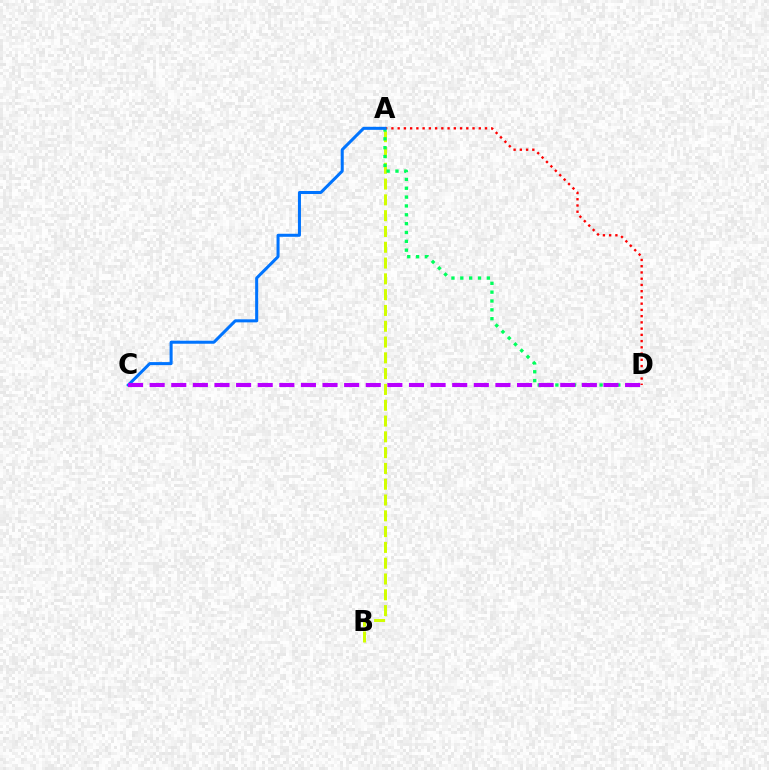{('A', 'B'): [{'color': '#d1ff00', 'line_style': 'dashed', 'thickness': 2.15}], ('A', 'D'): [{'color': '#ff0000', 'line_style': 'dotted', 'thickness': 1.7}, {'color': '#00ff5c', 'line_style': 'dotted', 'thickness': 2.4}], ('A', 'C'): [{'color': '#0074ff', 'line_style': 'solid', 'thickness': 2.18}], ('C', 'D'): [{'color': '#b900ff', 'line_style': 'dashed', 'thickness': 2.94}]}